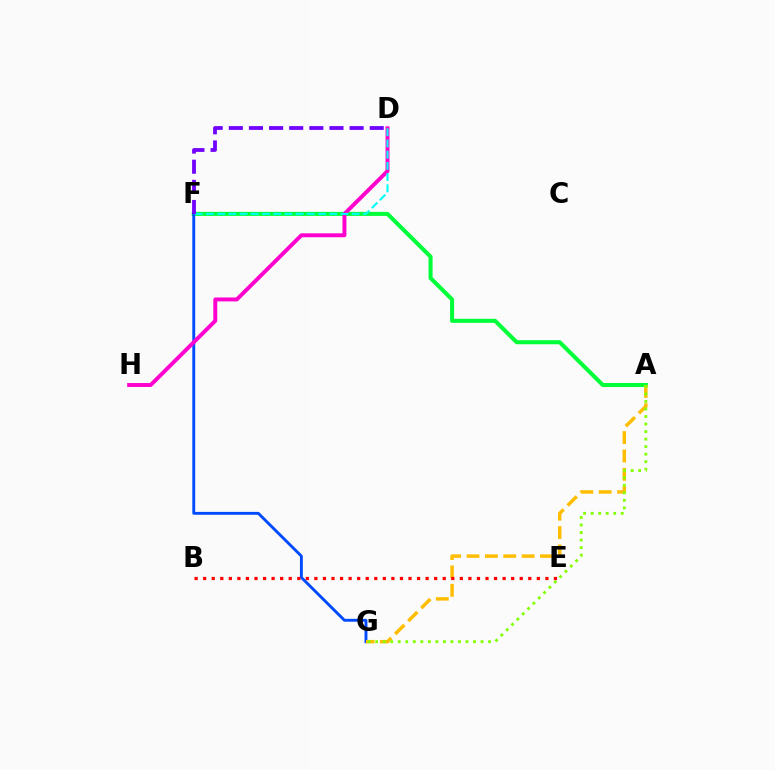{('A', 'F'): [{'color': '#00ff39', 'line_style': 'solid', 'thickness': 2.92}], ('F', 'G'): [{'color': '#004bff', 'line_style': 'solid', 'thickness': 2.08}], ('D', 'H'): [{'color': '#ff00cf', 'line_style': 'solid', 'thickness': 2.83}], ('A', 'G'): [{'color': '#ffbd00', 'line_style': 'dashed', 'thickness': 2.5}, {'color': '#84ff00', 'line_style': 'dotted', 'thickness': 2.04}], ('D', 'F'): [{'color': '#00fff6', 'line_style': 'dashed', 'thickness': 1.52}, {'color': '#7200ff', 'line_style': 'dashed', 'thickness': 2.73}], ('B', 'E'): [{'color': '#ff0000', 'line_style': 'dotted', 'thickness': 2.32}]}